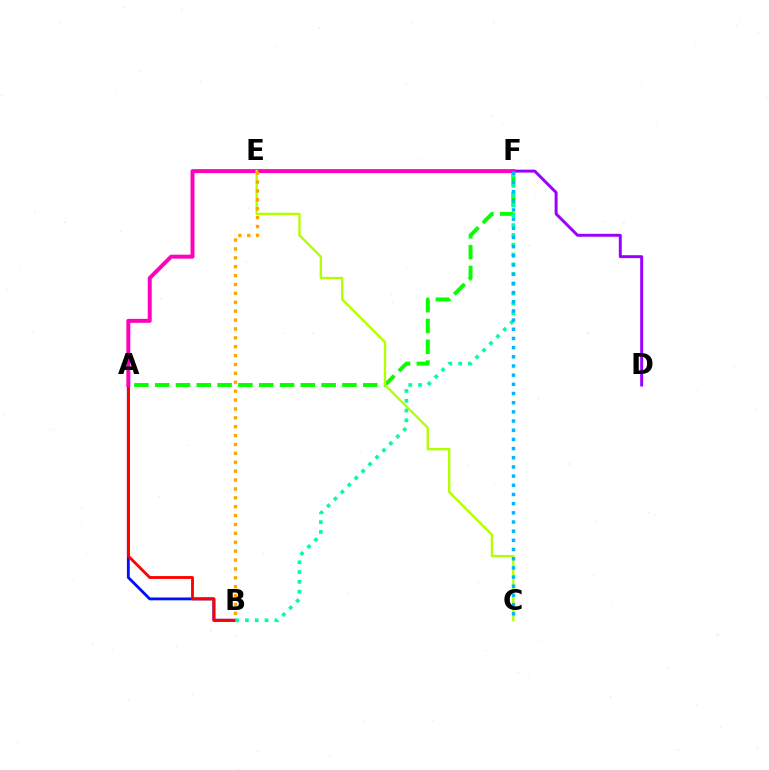{('A', 'B'): [{'color': '#0010ff', 'line_style': 'solid', 'thickness': 2.04}, {'color': '#ff0000', 'line_style': 'solid', 'thickness': 2.05}], ('D', 'F'): [{'color': '#9b00ff', 'line_style': 'solid', 'thickness': 2.11}], ('A', 'F'): [{'color': '#08ff00', 'line_style': 'dashed', 'thickness': 2.83}, {'color': '#ff00bd', 'line_style': 'solid', 'thickness': 2.85}], ('C', 'E'): [{'color': '#b3ff00', 'line_style': 'solid', 'thickness': 1.69}], ('B', 'F'): [{'color': '#00ff9d', 'line_style': 'dotted', 'thickness': 2.66}], ('C', 'F'): [{'color': '#00b5ff', 'line_style': 'dotted', 'thickness': 2.49}], ('B', 'E'): [{'color': '#ffa500', 'line_style': 'dotted', 'thickness': 2.41}]}